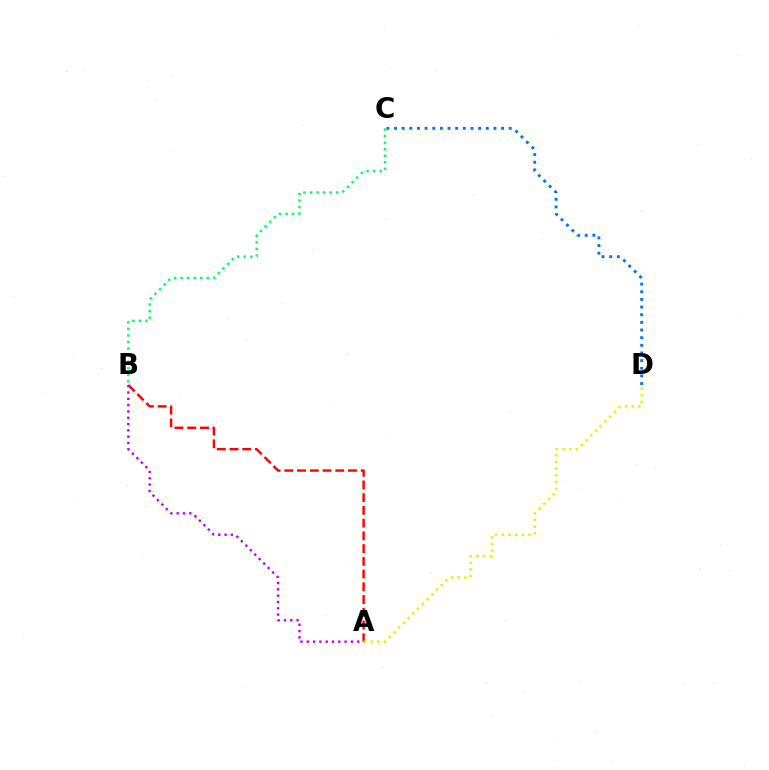{('C', 'D'): [{'color': '#0074ff', 'line_style': 'dotted', 'thickness': 2.08}], ('A', 'B'): [{'color': '#ff0000', 'line_style': 'dashed', 'thickness': 1.73}, {'color': '#b900ff', 'line_style': 'dotted', 'thickness': 1.71}], ('B', 'C'): [{'color': '#00ff5c', 'line_style': 'dotted', 'thickness': 1.78}], ('A', 'D'): [{'color': '#d1ff00', 'line_style': 'dotted', 'thickness': 1.82}]}